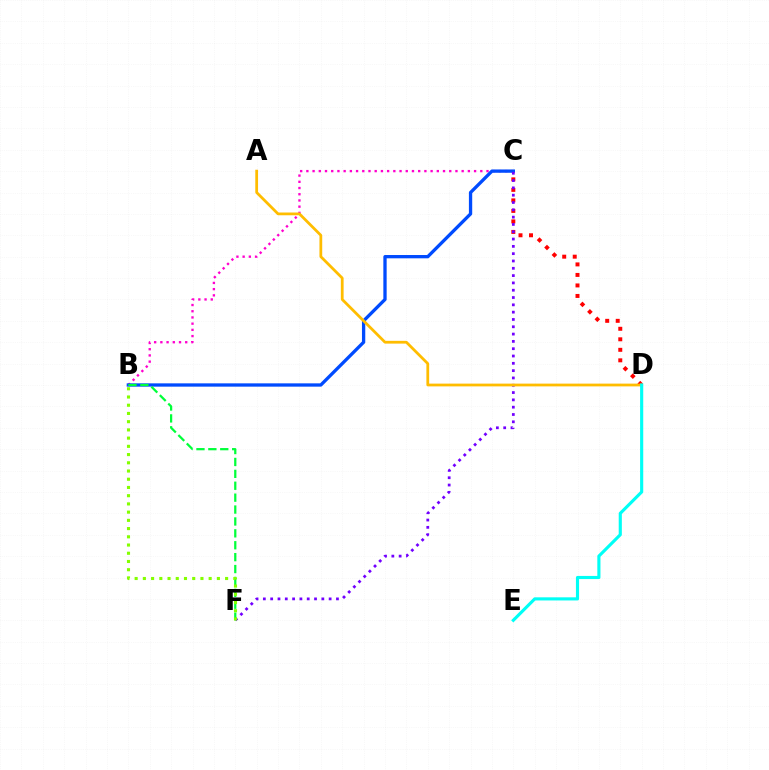{('B', 'C'): [{'color': '#ff00cf', 'line_style': 'dotted', 'thickness': 1.69}, {'color': '#004bff', 'line_style': 'solid', 'thickness': 2.38}], ('C', 'D'): [{'color': '#ff0000', 'line_style': 'dotted', 'thickness': 2.86}], ('C', 'F'): [{'color': '#7200ff', 'line_style': 'dotted', 'thickness': 1.99}], ('A', 'D'): [{'color': '#ffbd00', 'line_style': 'solid', 'thickness': 1.99}], ('B', 'F'): [{'color': '#00ff39', 'line_style': 'dashed', 'thickness': 1.62}, {'color': '#84ff00', 'line_style': 'dotted', 'thickness': 2.23}], ('D', 'E'): [{'color': '#00fff6', 'line_style': 'solid', 'thickness': 2.26}]}